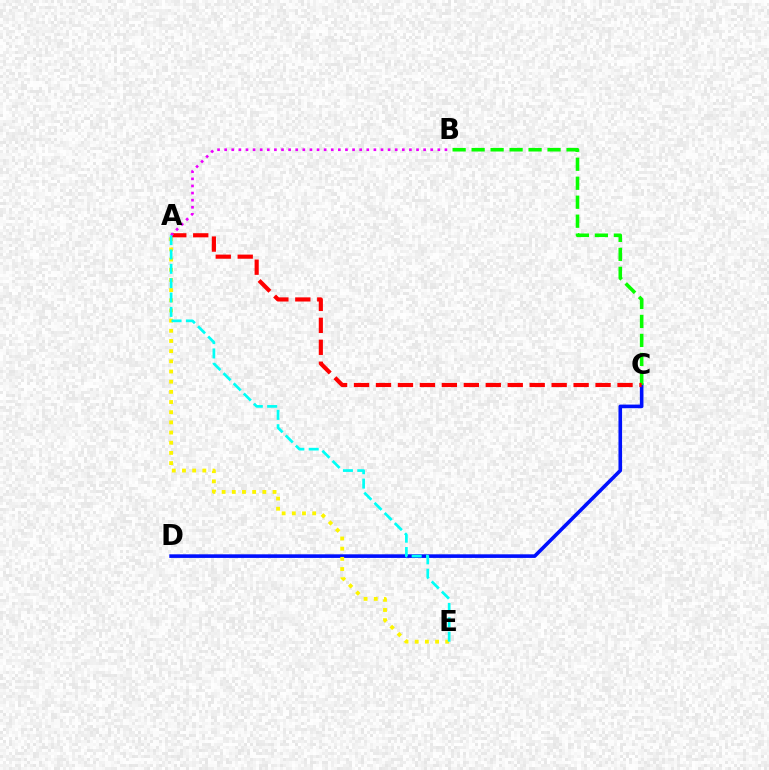{('C', 'D'): [{'color': '#0010ff', 'line_style': 'solid', 'thickness': 2.6}], ('B', 'C'): [{'color': '#08ff00', 'line_style': 'dashed', 'thickness': 2.58}], ('A', 'E'): [{'color': '#fcf500', 'line_style': 'dotted', 'thickness': 2.76}, {'color': '#00fff6', 'line_style': 'dashed', 'thickness': 1.95}], ('A', 'C'): [{'color': '#ff0000', 'line_style': 'dashed', 'thickness': 2.98}], ('A', 'B'): [{'color': '#ee00ff', 'line_style': 'dotted', 'thickness': 1.93}]}